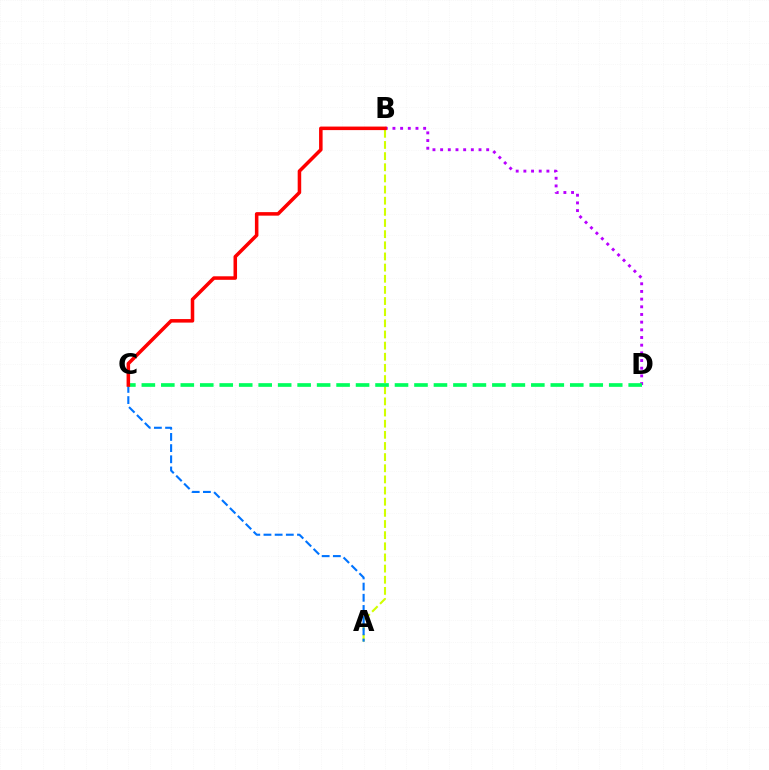{('A', 'B'): [{'color': '#d1ff00', 'line_style': 'dashed', 'thickness': 1.51}], ('B', 'D'): [{'color': '#b900ff', 'line_style': 'dotted', 'thickness': 2.09}], ('A', 'C'): [{'color': '#0074ff', 'line_style': 'dashed', 'thickness': 1.52}], ('C', 'D'): [{'color': '#00ff5c', 'line_style': 'dashed', 'thickness': 2.65}], ('B', 'C'): [{'color': '#ff0000', 'line_style': 'solid', 'thickness': 2.54}]}